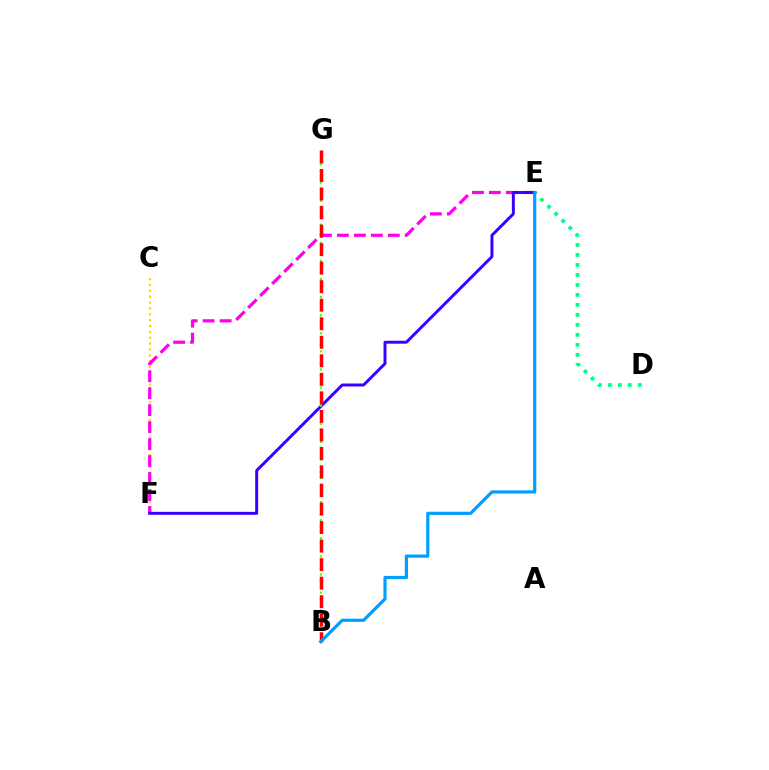{('C', 'F'): [{'color': '#ffd500', 'line_style': 'dotted', 'thickness': 1.59}], ('D', 'E'): [{'color': '#00ff86', 'line_style': 'dotted', 'thickness': 2.71}], ('E', 'F'): [{'color': '#ff00ed', 'line_style': 'dashed', 'thickness': 2.31}, {'color': '#3700ff', 'line_style': 'solid', 'thickness': 2.13}], ('B', 'G'): [{'color': '#4fff00', 'line_style': 'dotted', 'thickness': 1.64}, {'color': '#ff0000', 'line_style': 'dashed', 'thickness': 2.52}], ('B', 'E'): [{'color': '#009eff', 'line_style': 'solid', 'thickness': 2.3}]}